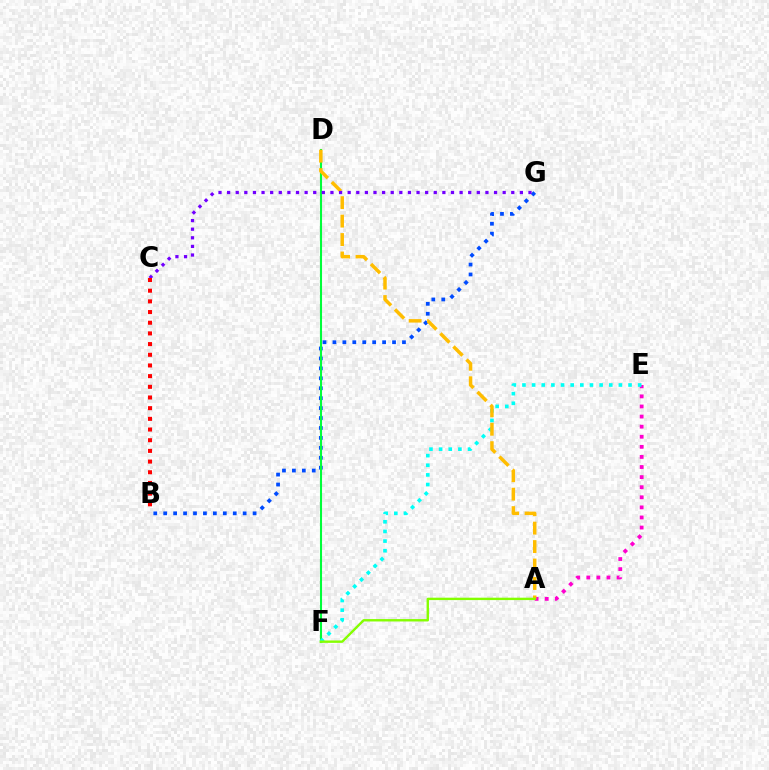{('A', 'E'): [{'color': '#ff00cf', 'line_style': 'dotted', 'thickness': 2.74}], ('B', 'G'): [{'color': '#004bff', 'line_style': 'dotted', 'thickness': 2.7}], ('D', 'F'): [{'color': '#00ff39', 'line_style': 'solid', 'thickness': 1.5}], ('E', 'F'): [{'color': '#00fff6', 'line_style': 'dotted', 'thickness': 2.62}], ('A', 'D'): [{'color': '#ffbd00', 'line_style': 'dashed', 'thickness': 2.51}], ('A', 'F'): [{'color': '#84ff00', 'line_style': 'solid', 'thickness': 1.72}], ('C', 'G'): [{'color': '#7200ff', 'line_style': 'dotted', 'thickness': 2.34}], ('B', 'C'): [{'color': '#ff0000', 'line_style': 'dotted', 'thickness': 2.9}]}